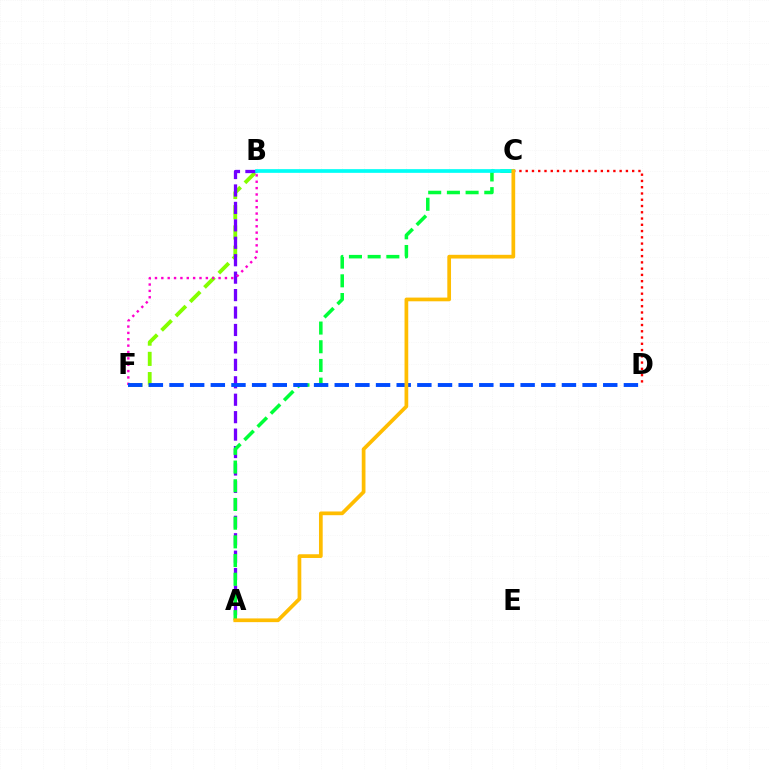{('B', 'F'): [{'color': '#84ff00', 'line_style': 'dashed', 'thickness': 2.75}, {'color': '#ff00cf', 'line_style': 'dotted', 'thickness': 1.73}], ('A', 'B'): [{'color': '#7200ff', 'line_style': 'dashed', 'thickness': 2.37}], ('C', 'D'): [{'color': '#ff0000', 'line_style': 'dotted', 'thickness': 1.7}], ('A', 'C'): [{'color': '#00ff39', 'line_style': 'dashed', 'thickness': 2.54}, {'color': '#ffbd00', 'line_style': 'solid', 'thickness': 2.68}], ('D', 'F'): [{'color': '#004bff', 'line_style': 'dashed', 'thickness': 2.81}], ('B', 'C'): [{'color': '#00fff6', 'line_style': 'solid', 'thickness': 2.66}]}